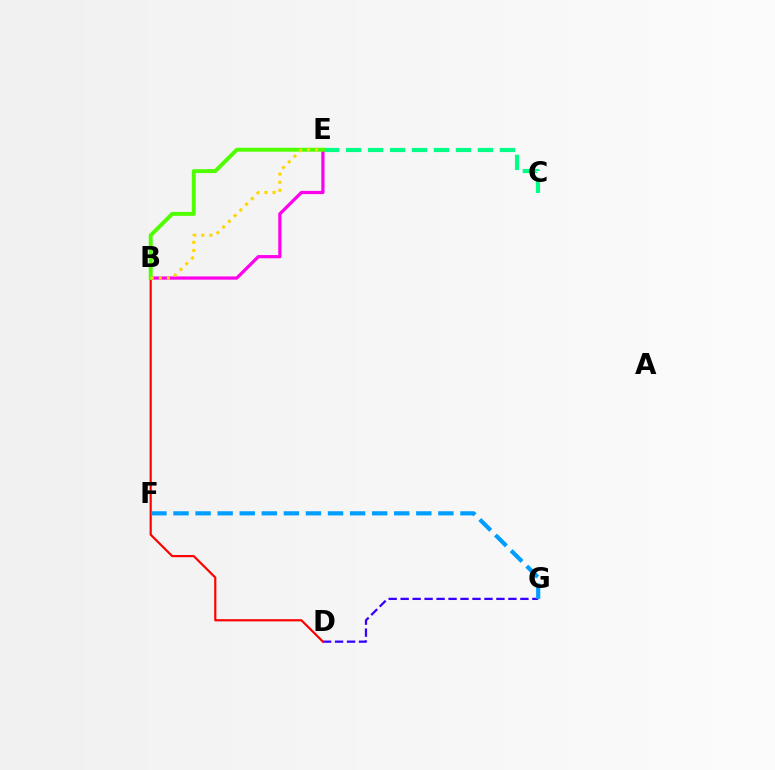{('C', 'E'): [{'color': '#00ff86', 'line_style': 'dashed', 'thickness': 2.99}], ('B', 'E'): [{'color': '#ff00ed', 'line_style': 'solid', 'thickness': 2.32}, {'color': '#4fff00', 'line_style': 'solid', 'thickness': 2.83}, {'color': '#ffd500', 'line_style': 'dotted', 'thickness': 2.19}], ('D', 'G'): [{'color': '#3700ff', 'line_style': 'dashed', 'thickness': 1.63}], ('B', 'D'): [{'color': '#ff0000', 'line_style': 'solid', 'thickness': 1.57}], ('F', 'G'): [{'color': '#009eff', 'line_style': 'dashed', 'thickness': 3.0}]}